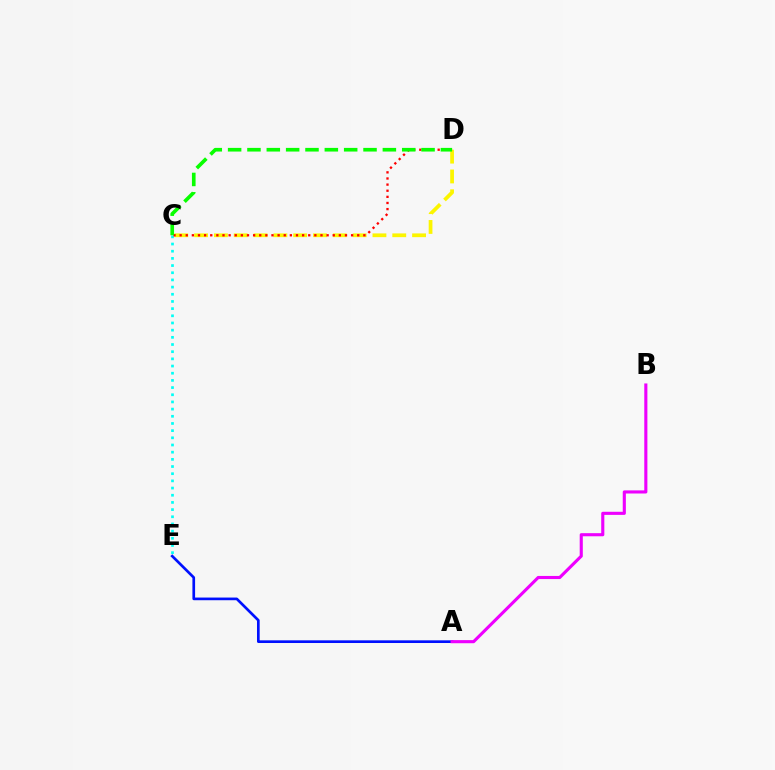{('A', 'E'): [{'color': '#0010ff', 'line_style': 'solid', 'thickness': 1.93}], ('C', 'E'): [{'color': '#00fff6', 'line_style': 'dotted', 'thickness': 1.95}], ('C', 'D'): [{'color': '#fcf500', 'line_style': 'dashed', 'thickness': 2.69}, {'color': '#ff0000', 'line_style': 'dotted', 'thickness': 1.66}, {'color': '#08ff00', 'line_style': 'dashed', 'thickness': 2.63}], ('A', 'B'): [{'color': '#ee00ff', 'line_style': 'solid', 'thickness': 2.24}]}